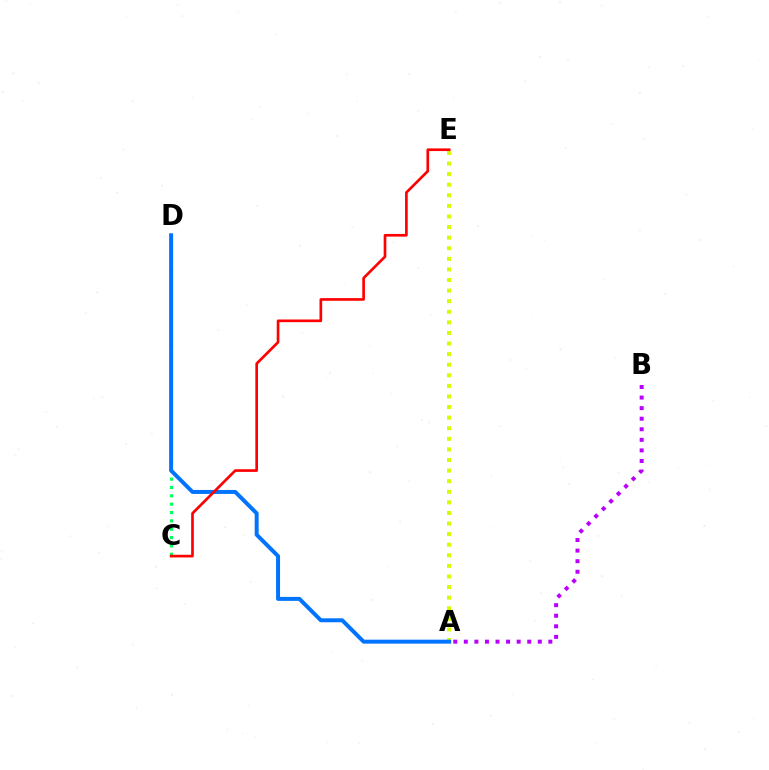{('C', 'D'): [{'color': '#00ff5c', 'line_style': 'dotted', 'thickness': 2.27}], ('A', 'E'): [{'color': '#d1ff00', 'line_style': 'dotted', 'thickness': 2.88}], ('A', 'D'): [{'color': '#0074ff', 'line_style': 'solid', 'thickness': 2.86}], ('A', 'B'): [{'color': '#b900ff', 'line_style': 'dotted', 'thickness': 2.87}], ('C', 'E'): [{'color': '#ff0000', 'line_style': 'solid', 'thickness': 1.92}]}